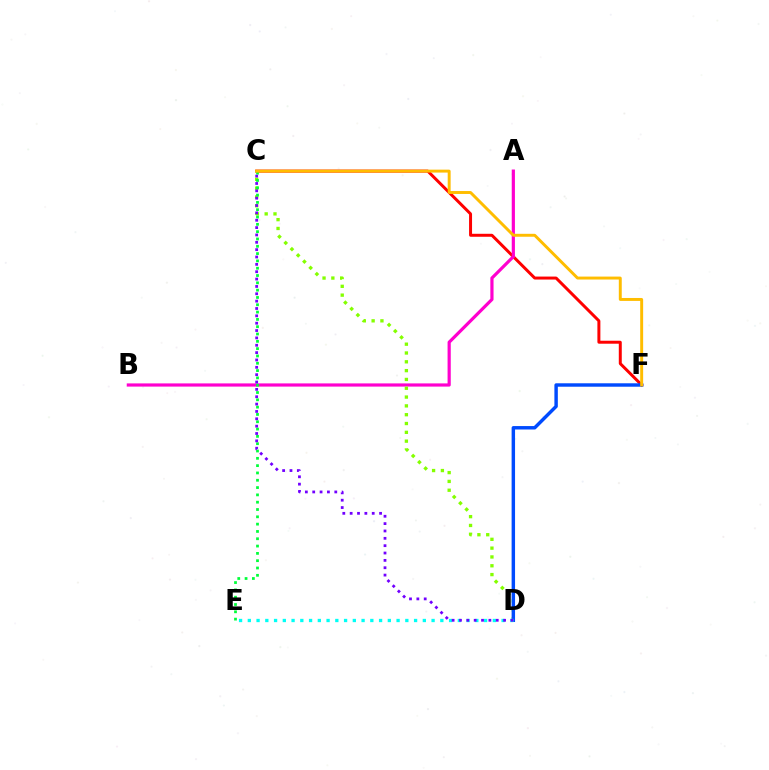{('C', 'F'): [{'color': '#ff0000', 'line_style': 'solid', 'thickness': 2.15}, {'color': '#ffbd00', 'line_style': 'solid', 'thickness': 2.11}], ('A', 'B'): [{'color': '#ff00cf', 'line_style': 'solid', 'thickness': 2.3}], ('C', 'D'): [{'color': '#84ff00', 'line_style': 'dotted', 'thickness': 2.4}, {'color': '#7200ff', 'line_style': 'dotted', 'thickness': 2.0}], ('D', 'F'): [{'color': '#004bff', 'line_style': 'solid', 'thickness': 2.47}], ('D', 'E'): [{'color': '#00fff6', 'line_style': 'dotted', 'thickness': 2.38}], ('C', 'E'): [{'color': '#00ff39', 'line_style': 'dotted', 'thickness': 1.99}]}